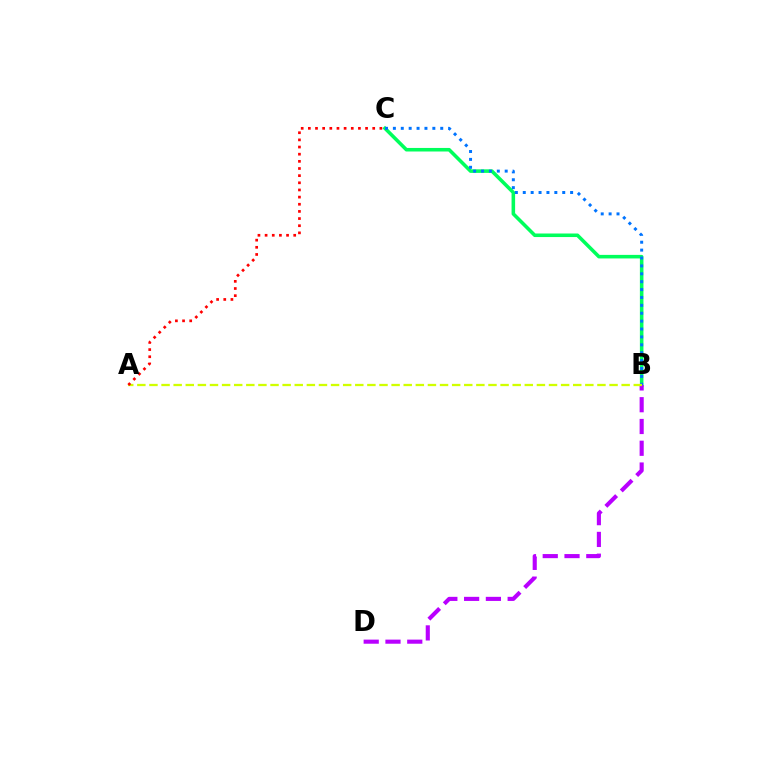{('B', 'C'): [{'color': '#00ff5c', 'line_style': 'solid', 'thickness': 2.56}, {'color': '#0074ff', 'line_style': 'dotted', 'thickness': 2.14}], ('B', 'D'): [{'color': '#b900ff', 'line_style': 'dashed', 'thickness': 2.96}], ('A', 'B'): [{'color': '#d1ff00', 'line_style': 'dashed', 'thickness': 1.64}], ('A', 'C'): [{'color': '#ff0000', 'line_style': 'dotted', 'thickness': 1.94}]}